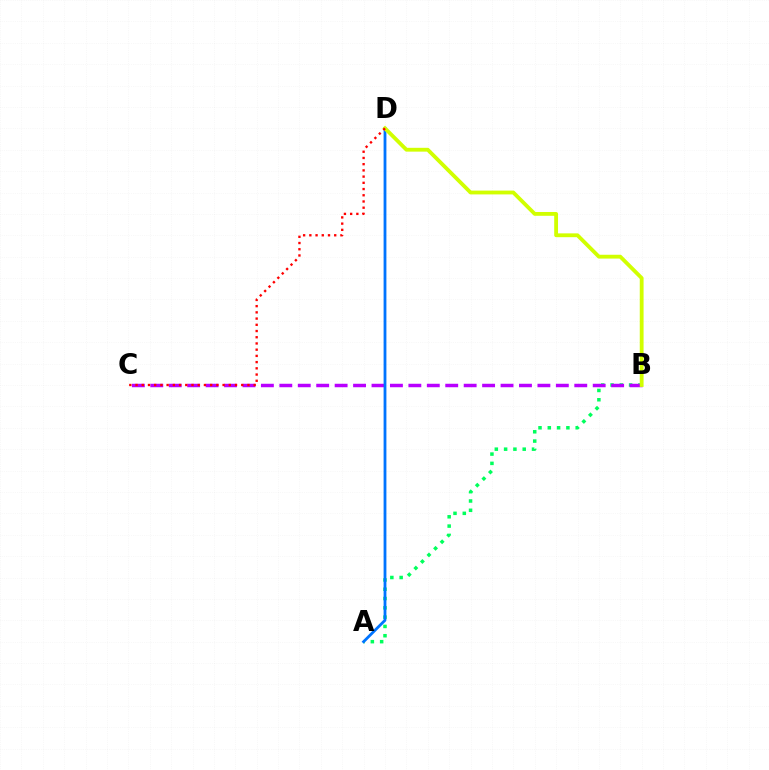{('A', 'B'): [{'color': '#00ff5c', 'line_style': 'dotted', 'thickness': 2.53}], ('B', 'C'): [{'color': '#b900ff', 'line_style': 'dashed', 'thickness': 2.5}], ('A', 'D'): [{'color': '#0074ff', 'line_style': 'solid', 'thickness': 2.02}], ('B', 'D'): [{'color': '#d1ff00', 'line_style': 'solid', 'thickness': 2.75}], ('C', 'D'): [{'color': '#ff0000', 'line_style': 'dotted', 'thickness': 1.69}]}